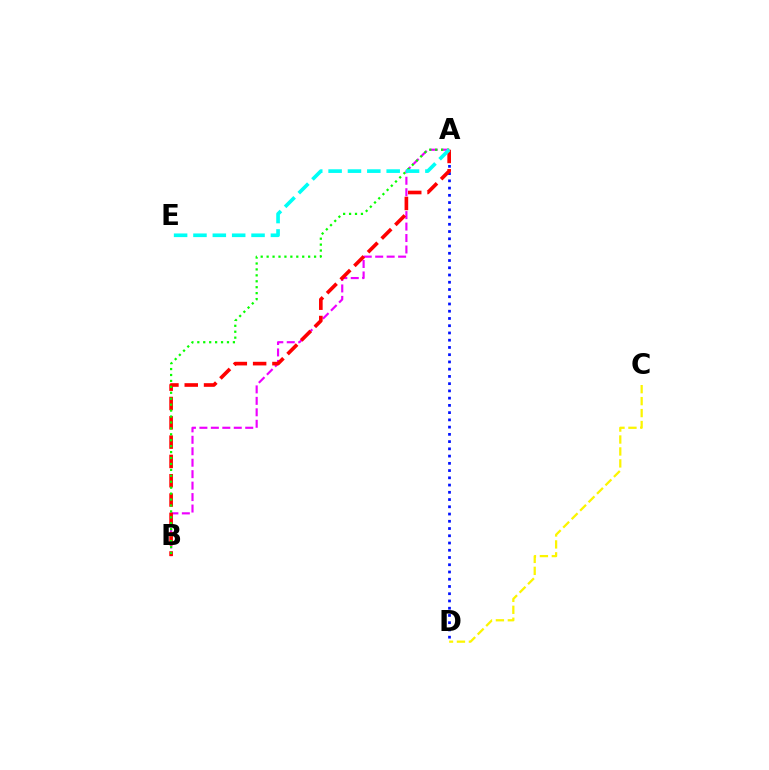{('C', 'D'): [{'color': '#fcf500', 'line_style': 'dashed', 'thickness': 1.62}], ('A', 'B'): [{'color': '#ee00ff', 'line_style': 'dashed', 'thickness': 1.56}, {'color': '#ff0000', 'line_style': 'dashed', 'thickness': 2.62}, {'color': '#08ff00', 'line_style': 'dotted', 'thickness': 1.61}], ('A', 'D'): [{'color': '#0010ff', 'line_style': 'dotted', 'thickness': 1.97}], ('A', 'E'): [{'color': '#00fff6', 'line_style': 'dashed', 'thickness': 2.63}]}